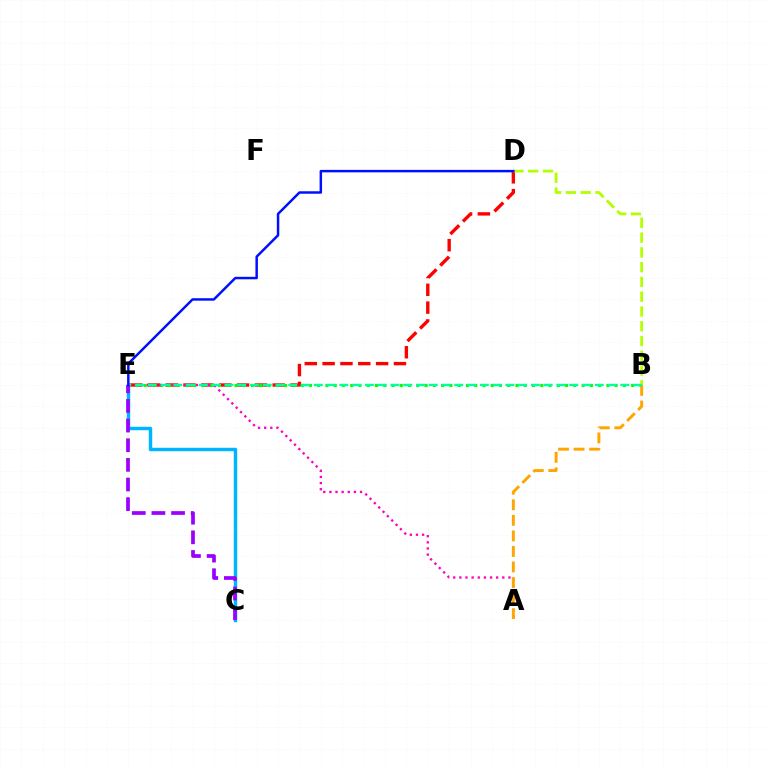{('D', 'E'): [{'color': '#ff0000', 'line_style': 'dashed', 'thickness': 2.42}, {'color': '#0010ff', 'line_style': 'solid', 'thickness': 1.78}], ('B', 'E'): [{'color': '#08ff00', 'line_style': 'dotted', 'thickness': 2.25}, {'color': '#00ff9d', 'line_style': 'dashed', 'thickness': 1.73}], ('A', 'E'): [{'color': '#ff00bd', 'line_style': 'dotted', 'thickness': 1.67}], ('B', 'D'): [{'color': '#b3ff00', 'line_style': 'dashed', 'thickness': 2.01}], ('A', 'B'): [{'color': '#ffa500', 'line_style': 'dashed', 'thickness': 2.11}], ('C', 'E'): [{'color': '#00b5ff', 'line_style': 'solid', 'thickness': 2.49}, {'color': '#9b00ff', 'line_style': 'dashed', 'thickness': 2.67}]}